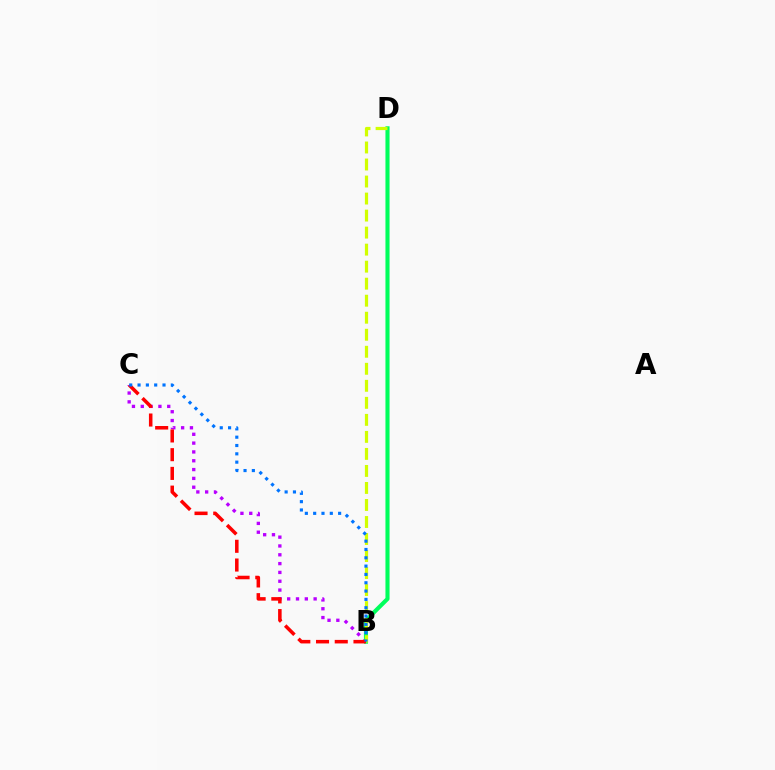{('B', 'C'): [{'color': '#b900ff', 'line_style': 'dotted', 'thickness': 2.4}, {'color': '#ff0000', 'line_style': 'dashed', 'thickness': 2.54}, {'color': '#0074ff', 'line_style': 'dotted', 'thickness': 2.26}], ('B', 'D'): [{'color': '#00ff5c', 'line_style': 'solid', 'thickness': 2.95}, {'color': '#d1ff00', 'line_style': 'dashed', 'thickness': 2.31}]}